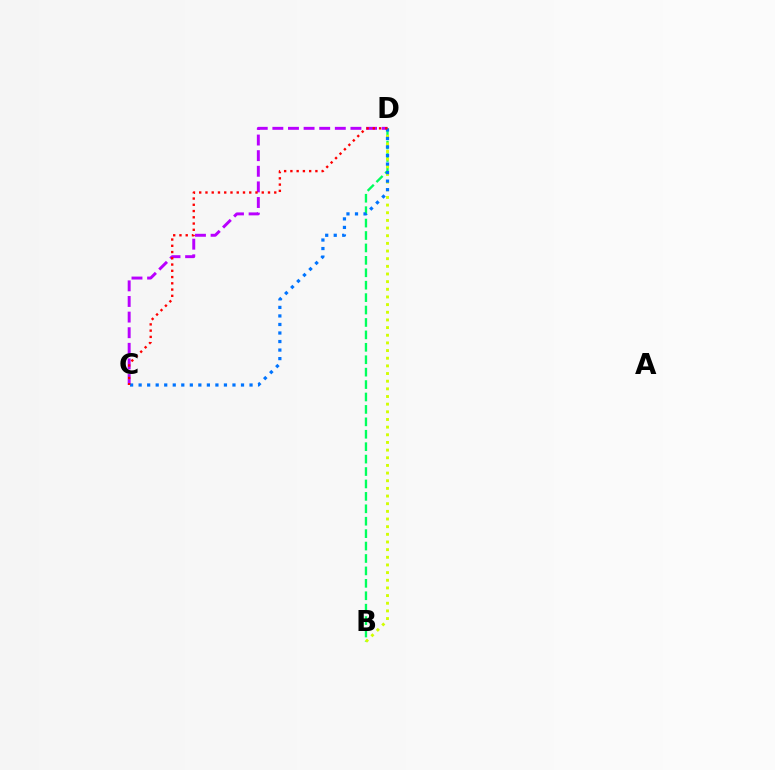{('C', 'D'): [{'color': '#b900ff', 'line_style': 'dashed', 'thickness': 2.12}, {'color': '#0074ff', 'line_style': 'dotted', 'thickness': 2.32}, {'color': '#ff0000', 'line_style': 'dotted', 'thickness': 1.7}], ('B', 'D'): [{'color': '#00ff5c', 'line_style': 'dashed', 'thickness': 1.69}, {'color': '#d1ff00', 'line_style': 'dotted', 'thickness': 2.08}]}